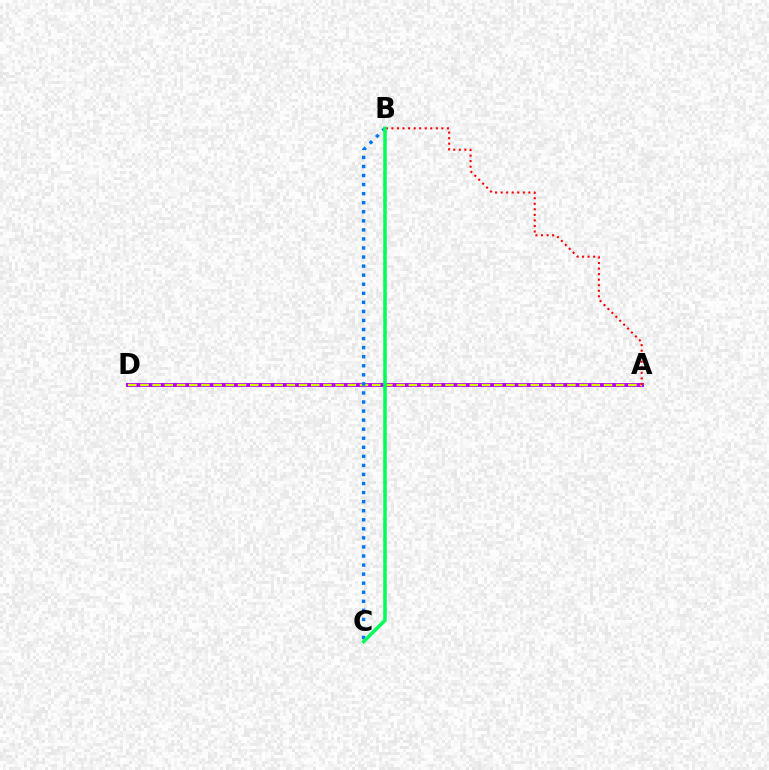{('A', 'D'): [{'color': '#b900ff', 'line_style': 'solid', 'thickness': 2.84}, {'color': '#d1ff00', 'line_style': 'dashed', 'thickness': 1.66}], ('B', 'C'): [{'color': '#0074ff', 'line_style': 'dotted', 'thickness': 2.46}, {'color': '#00ff5c', 'line_style': 'solid', 'thickness': 2.54}], ('A', 'B'): [{'color': '#ff0000', 'line_style': 'dotted', 'thickness': 1.51}]}